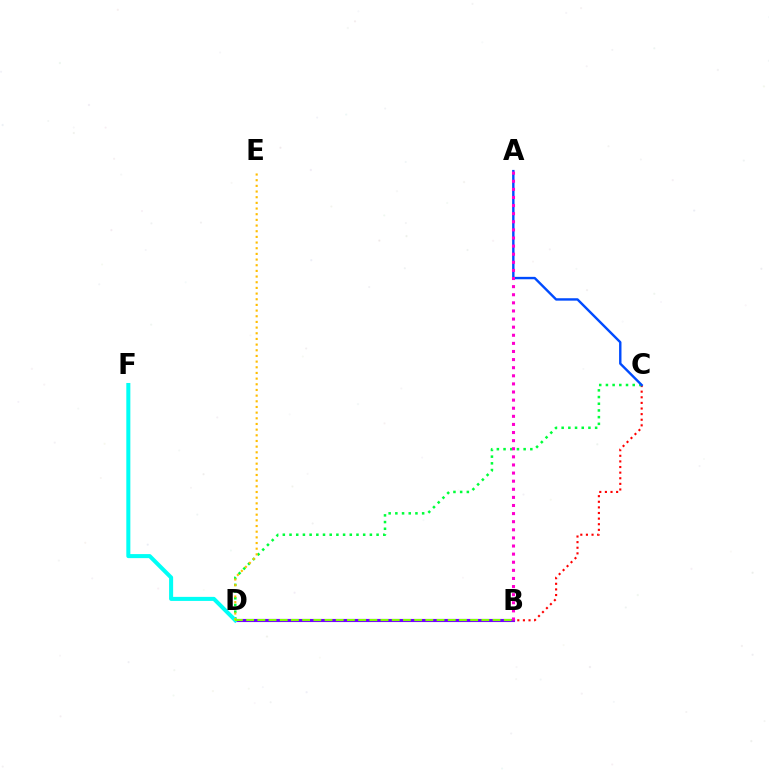{('B', 'D'): [{'color': '#7200ff', 'line_style': 'solid', 'thickness': 2.25}, {'color': '#84ff00', 'line_style': 'dashed', 'thickness': 1.52}], ('B', 'C'): [{'color': '#ff0000', 'line_style': 'dotted', 'thickness': 1.53}], ('C', 'D'): [{'color': '#00ff39', 'line_style': 'dotted', 'thickness': 1.82}], ('D', 'F'): [{'color': '#00fff6', 'line_style': 'solid', 'thickness': 2.9}], ('A', 'C'): [{'color': '#004bff', 'line_style': 'solid', 'thickness': 1.73}], ('D', 'E'): [{'color': '#ffbd00', 'line_style': 'dotted', 'thickness': 1.54}], ('A', 'B'): [{'color': '#ff00cf', 'line_style': 'dotted', 'thickness': 2.2}]}